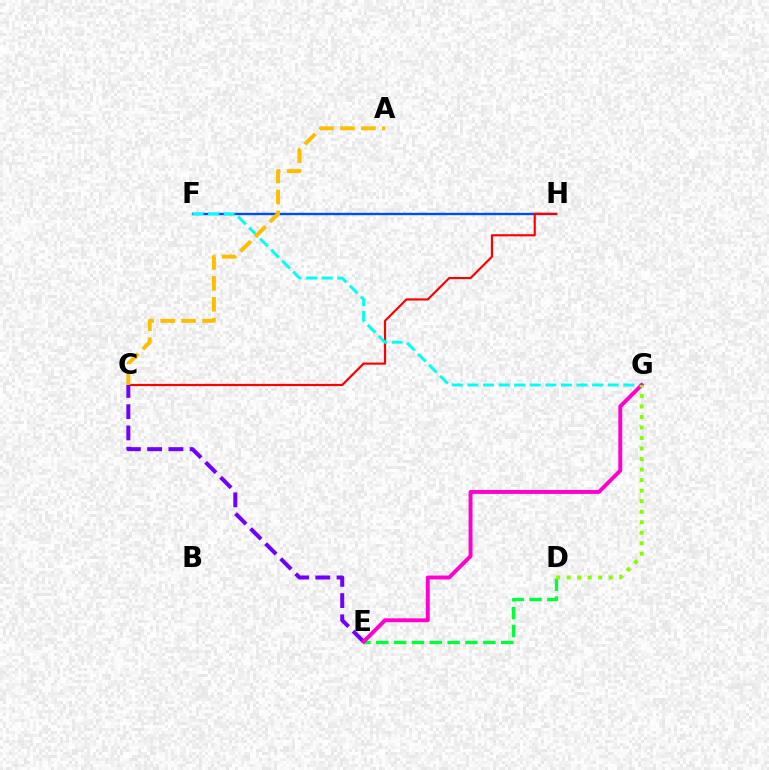{('F', 'H'): [{'color': '#004bff', 'line_style': 'solid', 'thickness': 1.71}], ('C', 'H'): [{'color': '#ff0000', 'line_style': 'solid', 'thickness': 1.56}], ('C', 'E'): [{'color': '#7200ff', 'line_style': 'dashed', 'thickness': 2.89}], ('D', 'E'): [{'color': '#00ff39', 'line_style': 'dashed', 'thickness': 2.42}], ('F', 'G'): [{'color': '#00fff6', 'line_style': 'dashed', 'thickness': 2.12}], ('A', 'C'): [{'color': '#ffbd00', 'line_style': 'dashed', 'thickness': 2.84}], ('E', 'G'): [{'color': '#ff00cf', 'line_style': 'solid', 'thickness': 2.82}], ('D', 'G'): [{'color': '#84ff00', 'line_style': 'dotted', 'thickness': 2.86}]}